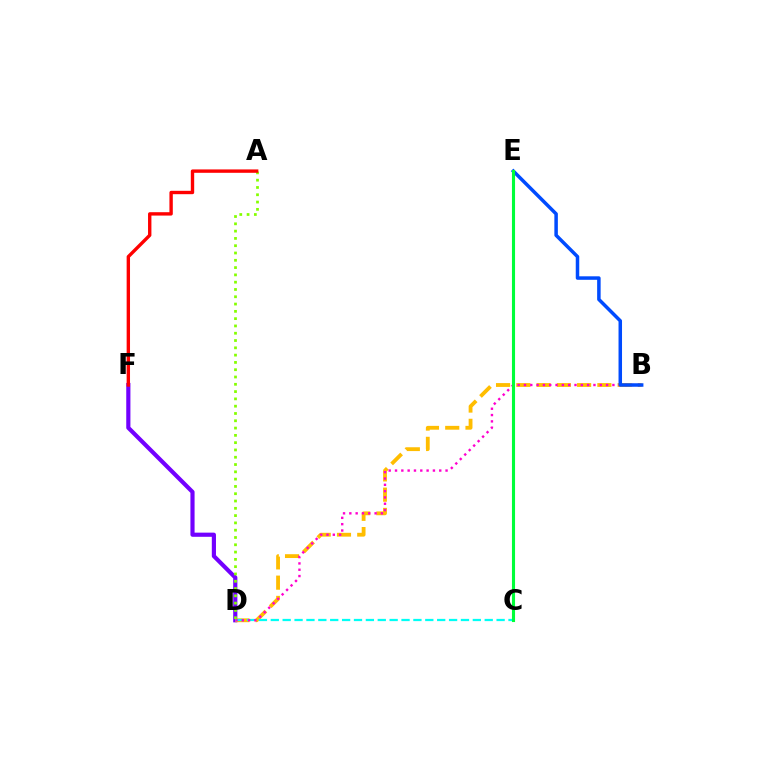{('D', 'F'): [{'color': '#7200ff', 'line_style': 'solid', 'thickness': 2.99}], ('B', 'D'): [{'color': '#ffbd00', 'line_style': 'dashed', 'thickness': 2.75}, {'color': '#ff00cf', 'line_style': 'dotted', 'thickness': 1.72}], ('C', 'D'): [{'color': '#00fff6', 'line_style': 'dashed', 'thickness': 1.61}], ('A', 'D'): [{'color': '#84ff00', 'line_style': 'dotted', 'thickness': 1.98}], ('B', 'E'): [{'color': '#004bff', 'line_style': 'solid', 'thickness': 2.52}], ('A', 'F'): [{'color': '#ff0000', 'line_style': 'solid', 'thickness': 2.43}], ('C', 'E'): [{'color': '#00ff39', 'line_style': 'solid', 'thickness': 2.23}]}